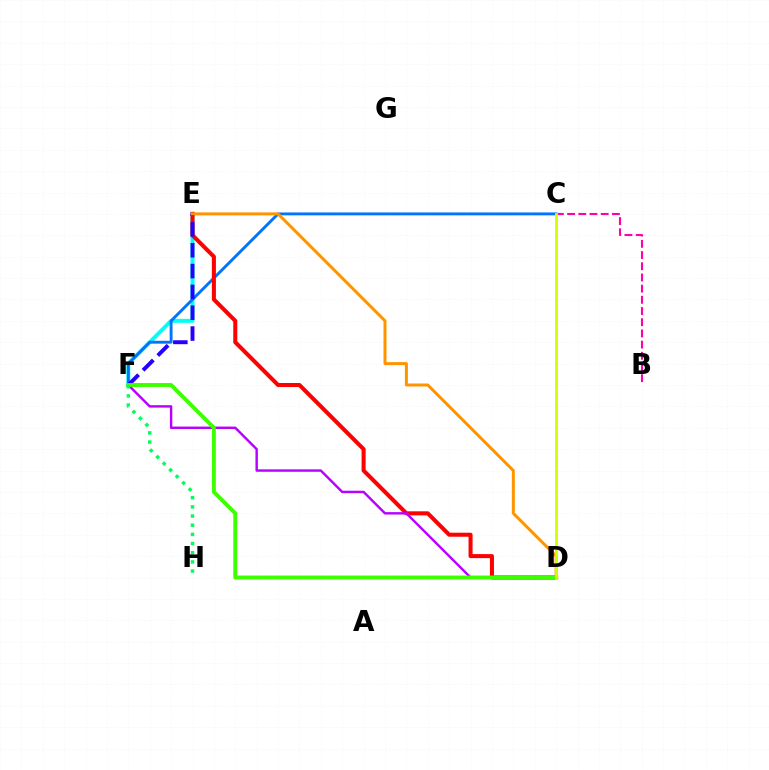{('E', 'F'): [{'color': '#00fff6', 'line_style': 'solid', 'thickness': 2.84}, {'color': '#2500ff', 'line_style': 'dashed', 'thickness': 2.83}], ('C', 'F'): [{'color': '#0074ff', 'line_style': 'solid', 'thickness': 2.08}], ('D', 'E'): [{'color': '#ff0000', 'line_style': 'solid', 'thickness': 2.91}, {'color': '#ff9400', 'line_style': 'solid', 'thickness': 2.15}], ('D', 'F'): [{'color': '#b900ff', 'line_style': 'solid', 'thickness': 1.75}, {'color': '#3dff00', 'line_style': 'solid', 'thickness': 2.81}], ('B', 'C'): [{'color': '#ff00ac', 'line_style': 'dashed', 'thickness': 1.52}], ('F', 'H'): [{'color': '#00ff5c', 'line_style': 'dotted', 'thickness': 2.49}], ('C', 'D'): [{'color': '#d1ff00', 'line_style': 'solid', 'thickness': 2.02}]}